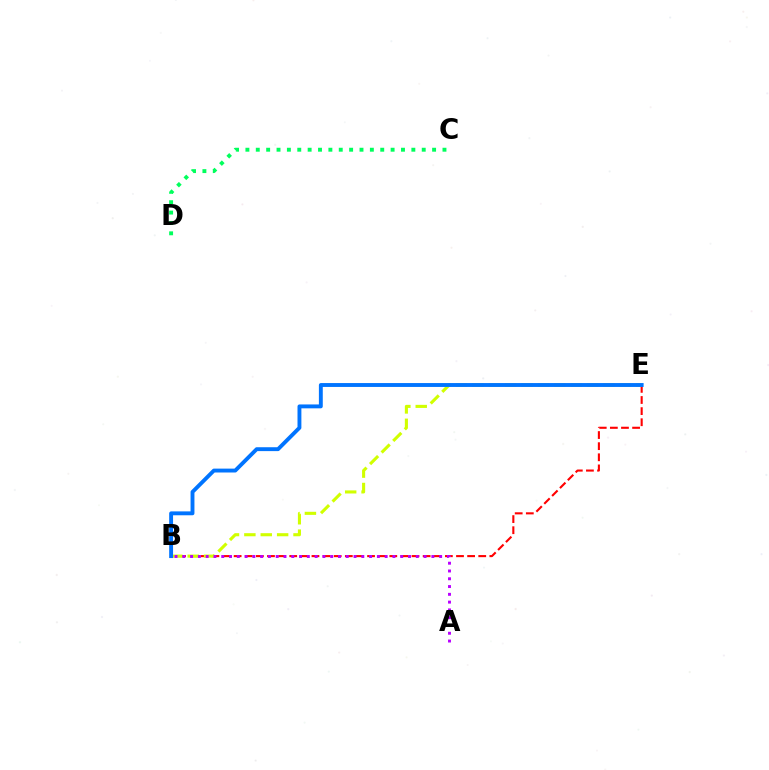{('B', 'E'): [{'color': '#ff0000', 'line_style': 'dashed', 'thickness': 1.51}, {'color': '#d1ff00', 'line_style': 'dashed', 'thickness': 2.23}, {'color': '#0074ff', 'line_style': 'solid', 'thickness': 2.8}], ('A', 'B'): [{'color': '#b900ff', 'line_style': 'dotted', 'thickness': 2.11}], ('C', 'D'): [{'color': '#00ff5c', 'line_style': 'dotted', 'thickness': 2.82}]}